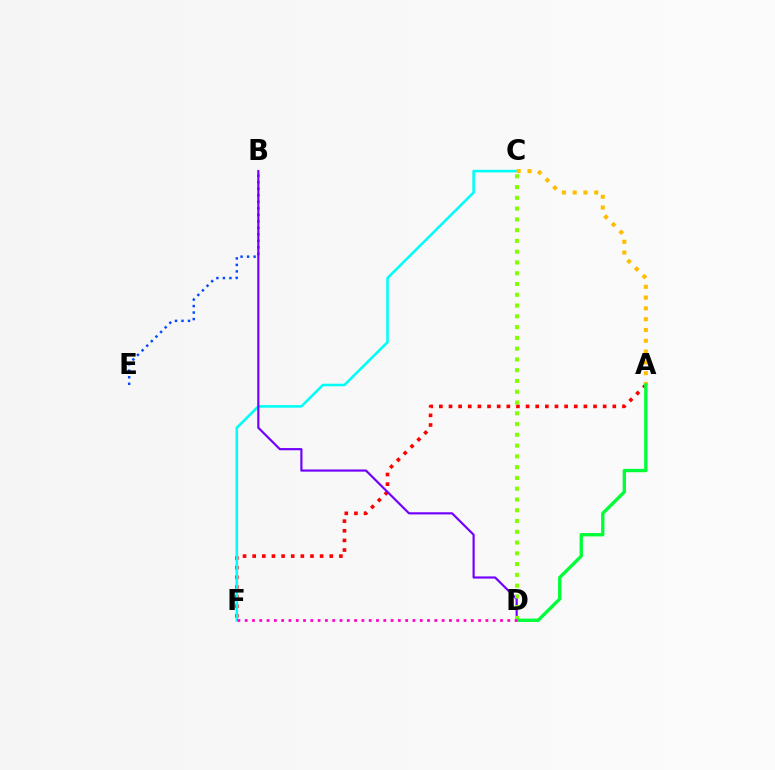{('A', 'F'): [{'color': '#ff0000', 'line_style': 'dotted', 'thickness': 2.62}], ('C', 'F'): [{'color': '#00fff6', 'line_style': 'solid', 'thickness': 1.86}], ('A', 'C'): [{'color': '#ffbd00', 'line_style': 'dotted', 'thickness': 2.93}], ('B', 'E'): [{'color': '#004bff', 'line_style': 'dotted', 'thickness': 1.77}], ('B', 'D'): [{'color': '#7200ff', 'line_style': 'solid', 'thickness': 1.57}], ('C', 'D'): [{'color': '#84ff00', 'line_style': 'dotted', 'thickness': 2.93}], ('A', 'D'): [{'color': '#00ff39', 'line_style': 'solid', 'thickness': 2.4}], ('D', 'F'): [{'color': '#ff00cf', 'line_style': 'dotted', 'thickness': 1.98}]}